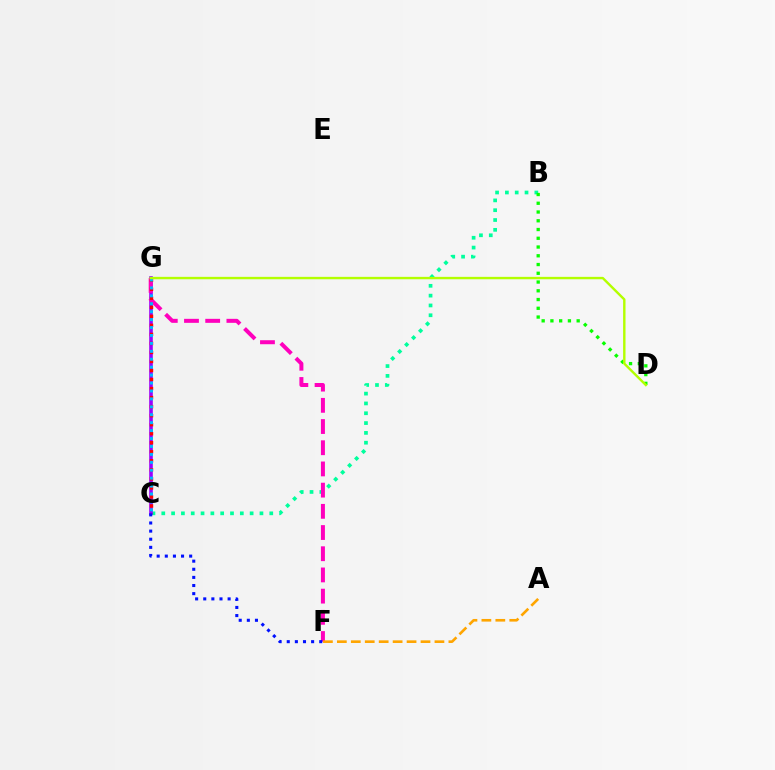{('B', 'C'): [{'color': '#00ff9d', 'line_style': 'dotted', 'thickness': 2.67}], ('C', 'G'): [{'color': '#9b00ff', 'line_style': 'solid', 'thickness': 2.6}, {'color': '#ff0000', 'line_style': 'dotted', 'thickness': 2.45}, {'color': '#00b5ff', 'line_style': 'dotted', 'thickness': 2.15}], ('F', 'G'): [{'color': '#ff00bd', 'line_style': 'dashed', 'thickness': 2.88}], ('B', 'D'): [{'color': '#08ff00', 'line_style': 'dotted', 'thickness': 2.38}], ('D', 'G'): [{'color': '#b3ff00', 'line_style': 'solid', 'thickness': 1.73}], ('C', 'F'): [{'color': '#0010ff', 'line_style': 'dotted', 'thickness': 2.21}], ('A', 'F'): [{'color': '#ffa500', 'line_style': 'dashed', 'thickness': 1.89}]}